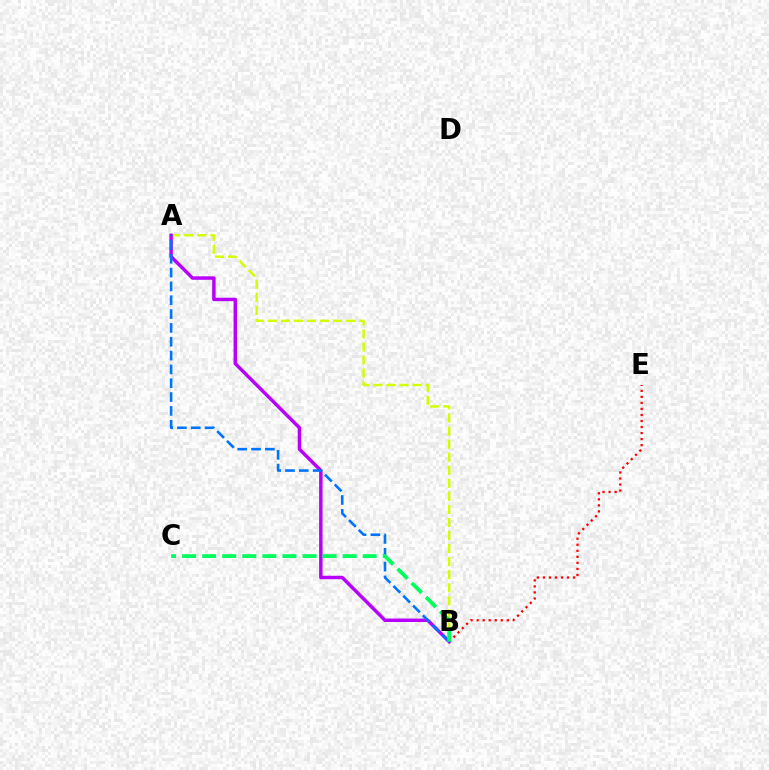{('A', 'B'): [{'color': '#d1ff00', 'line_style': 'dashed', 'thickness': 1.77}, {'color': '#b900ff', 'line_style': 'solid', 'thickness': 2.48}, {'color': '#0074ff', 'line_style': 'dashed', 'thickness': 1.88}], ('B', 'E'): [{'color': '#ff0000', 'line_style': 'dotted', 'thickness': 1.64}], ('B', 'C'): [{'color': '#00ff5c', 'line_style': 'dashed', 'thickness': 2.73}]}